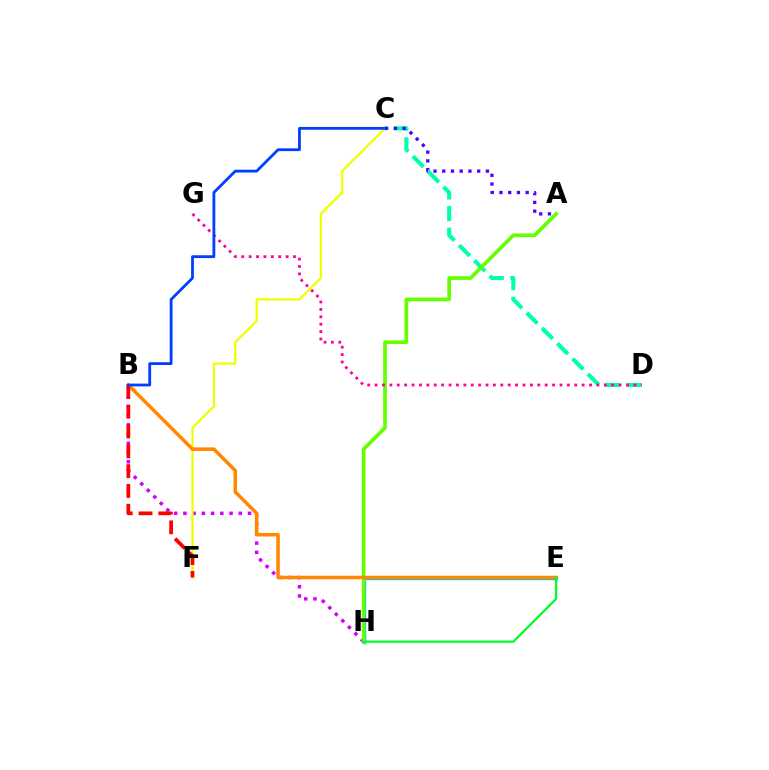{('B', 'H'): [{'color': '#d600ff', 'line_style': 'dotted', 'thickness': 2.51}], ('C', 'F'): [{'color': '#eeff00', 'line_style': 'solid', 'thickness': 1.61}], ('C', 'D'): [{'color': '#00ffaf', 'line_style': 'dashed', 'thickness': 2.94}], ('E', 'H'): [{'color': '#00c7ff', 'line_style': 'solid', 'thickness': 2.46}, {'color': '#00ff27', 'line_style': 'solid', 'thickness': 1.64}], ('A', 'H'): [{'color': '#66ff00', 'line_style': 'solid', 'thickness': 2.65}], ('B', 'E'): [{'color': '#ff8800', 'line_style': 'solid', 'thickness': 2.54}], ('D', 'G'): [{'color': '#ff00a0', 'line_style': 'dotted', 'thickness': 2.01}], ('A', 'C'): [{'color': '#4f00ff', 'line_style': 'dotted', 'thickness': 2.37}], ('B', 'F'): [{'color': '#ff0000', 'line_style': 'dashed', 'thickness': 2.69}], ('B', 'C'): [{'color': '#003fff', 'line_style': 'solid', 'thickness': 2.02}]}